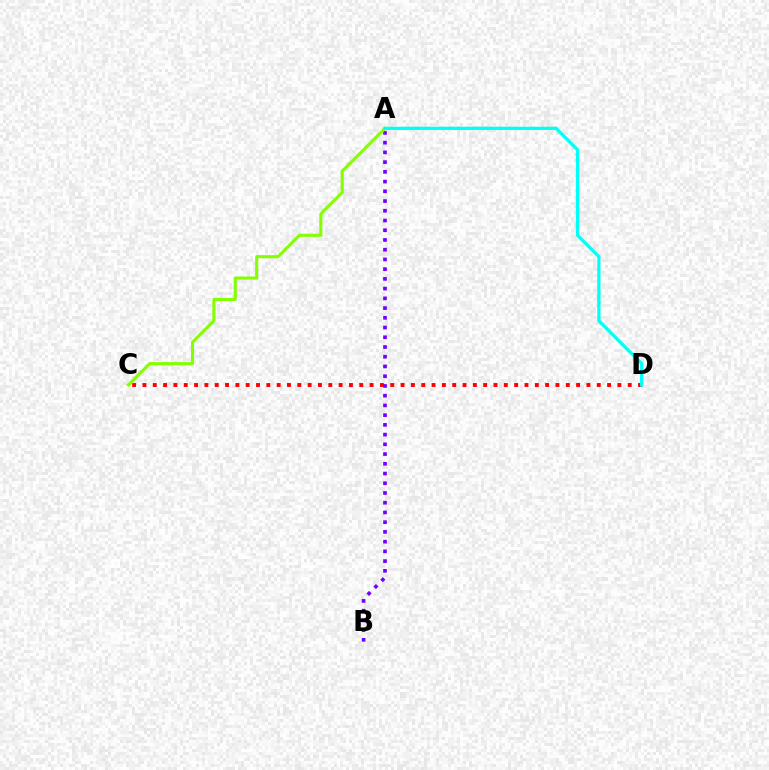{('C', 'D'): [{'color': '#ff0000', 'line_style': 'dotted', 'thickness': 2.81}], ('A', 'B'): [{'color': '#7200ff', 'line_style': 'dotted', 'thickness': 2.64}], ('A', 'C'): [{'color': '#84ff00', 'line_style': 'solid', 'thickness': 2.21}], ('A', 'D'): [{'color': '#00fff6', 'line_style': 'solid', 'thickness': 2.34}]}